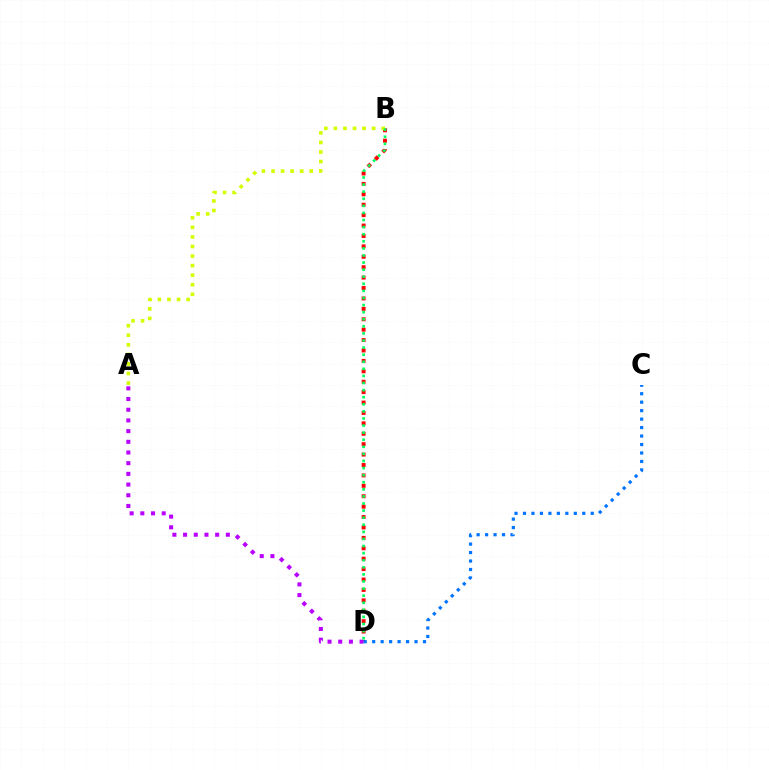{('B', 'D'): [{'color': '#ff0000', 'line_style': 'dotted', 'thickness': 2.83}, {'color': '#00ff5c', 'line_style': 'dotted', 'thickness': 1.93}], ('A', 'B'): [{'color': '#d1ff00', 'line_style': 'dotted', 'thickness': 2.6}], ('A', 'D'): [{'color': '#b900ff', 'line_style': 'dotted', 'thickness': 2.9}], ('C', 'D'): [{'color': '#0074ff', 'line_style': 'dotted', 'thickness': 2.3}]}